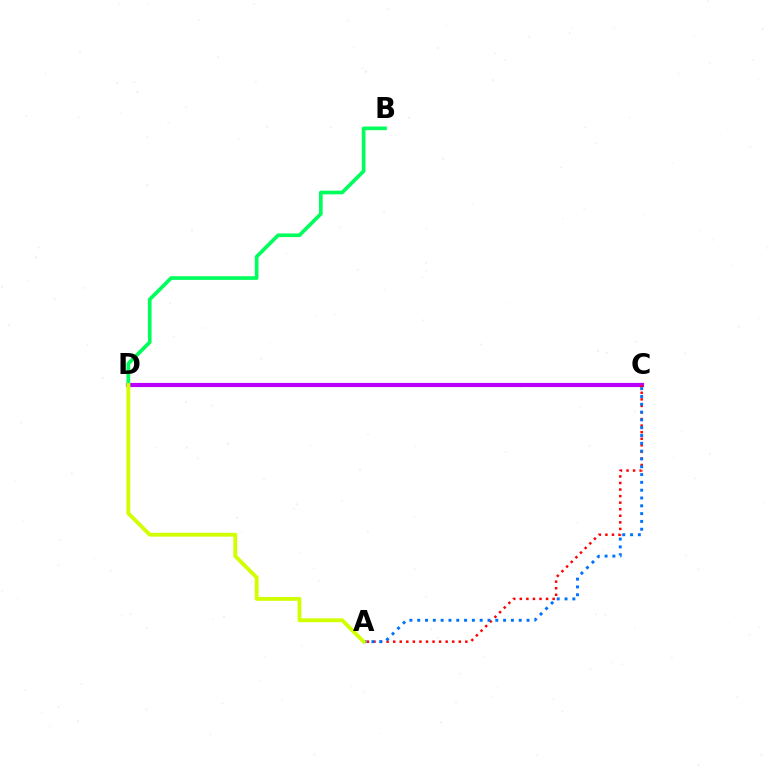{('C', 'D'): [{'color': '#b900ff', 'line_style': 'solid', 'thickness': 2.99}], ('A', 'C'): [{'color': '#ff0000', 'line_style': 'dotted', 'thickness': 1.78}, {'color': '#0074ff', 'line_style': 'dotted', 'thickness': 2.12}], ('B', 'D'): [{'color': '#00ff5c', 'line_style': 'solid', 'thickness': 2.65}], ('A', 'D'): [{'color': '#d1ff00', 'line_style': 'solid', 'thickness': 2.77}]}